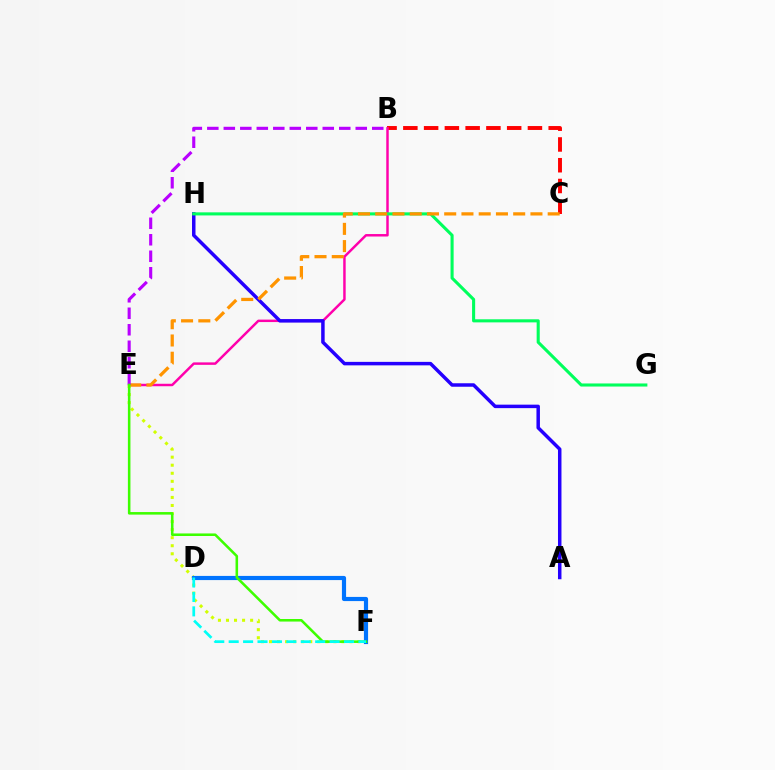{('B', 'C'): [{'color': '#ff0000', 'line_style': 'dashed', 'thickness': 2.82}], ('E', 'F'): [{'color': '#d1ff00', 'line_style': 'dotted', 'thickness': 2.19}, {'color': '#3dff00', 'line_style': 'solid', 'thickness': 1.84}], ('B', 'E'): [{'color': '#ff00ac', 'line_style': 'solid', 'thickness': 1.77}, {'color': '#b900ff', 'line_style': 'dashed', 'thickness': 2.24}], ('A', 'H'): [{'color': '#2500ff', 'line_style': 'solid', 'thickness': 2.51}], ('G', 'H'): [{'color': '#00ff5c', 'line_style': 'solid', 'thickness': 2.22}], ('D', 'F'): [{'color': '#0074ff', 'line_style': 'solid', 'thickness': 3.0}, {'color': '#00fff6', 'line_style': 'dashed', 'thickness': 1.96}], ('C', 'E'): [{'color': '#ff9400', 'line_style': 'dashed', 'thickness': 2.34}]}